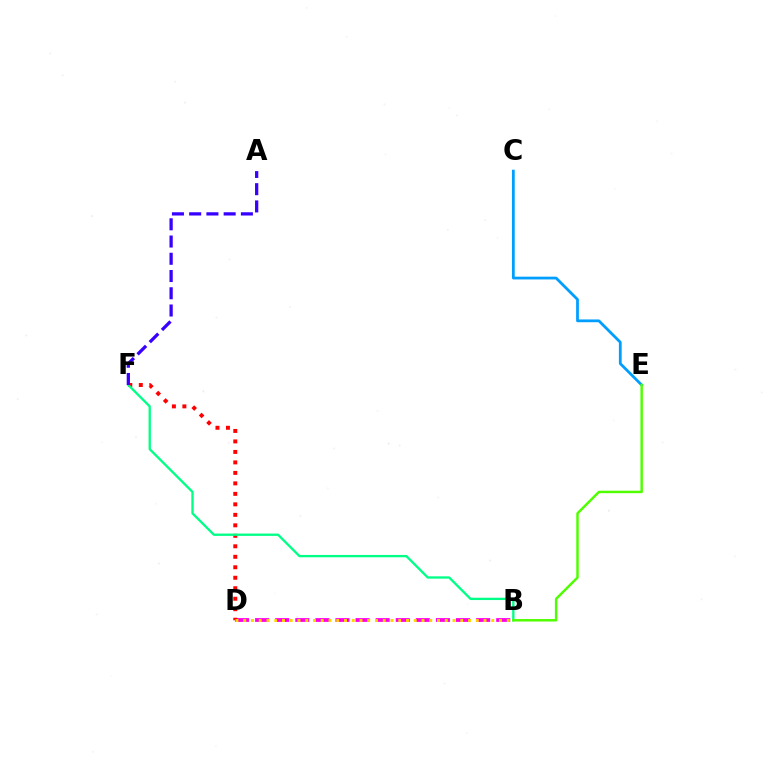{('B', 'D'): [{'color': '#ff00ed', 'line_style': 'dashed', 'thickness': 2.73}, {'color': '#ffd500', 'line_style': 'dotted', 'thickness': 2.11}], ('C', 'E'): [{'color': '#009eff', 'line_style': 'solid', 'thickness': 1.99}], ('D', 'F'): [{'color': '#ff0000', 'line_style': 'dotted', 'thickness': 2.85}], ('B', 'F'): [{'color': '#00ff86', 'line_style': 'solid', 'thickness': 1.67}], ('A', 'F'): [{'color': '#3700ff', 'line_style': 'dashed', 'thickness': 2.34}], ('B', 'E'): [{'color': '#4fff00', 'line_style': 'solid', 'thickness': 1.77}]}